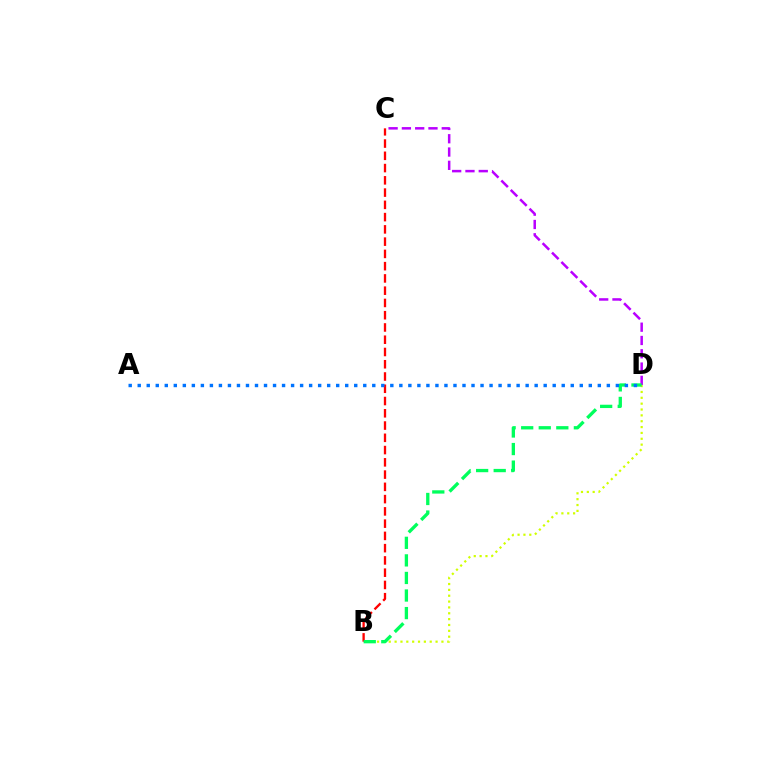{('B', 'C'): [{'color': '#ff0000', 'line_style': 'dashed', 'thickness': 1.67}], ('B', 'D'): [{'color': '#d1ff00', 'line_style': 'dotted', 'thickness': 1.59}, {'color': '#00ff5c', 'line_style': 'dashed', 'thickness': 2.39}], ('C', 'D'): [{'color': '#b900ff', 'line_style': 'dashed', 'thickness': 1.81}], ('A', 'D'): [{'color': '#0074ff', 'line_style': 'dotted', 'thickness': 2.45}]}